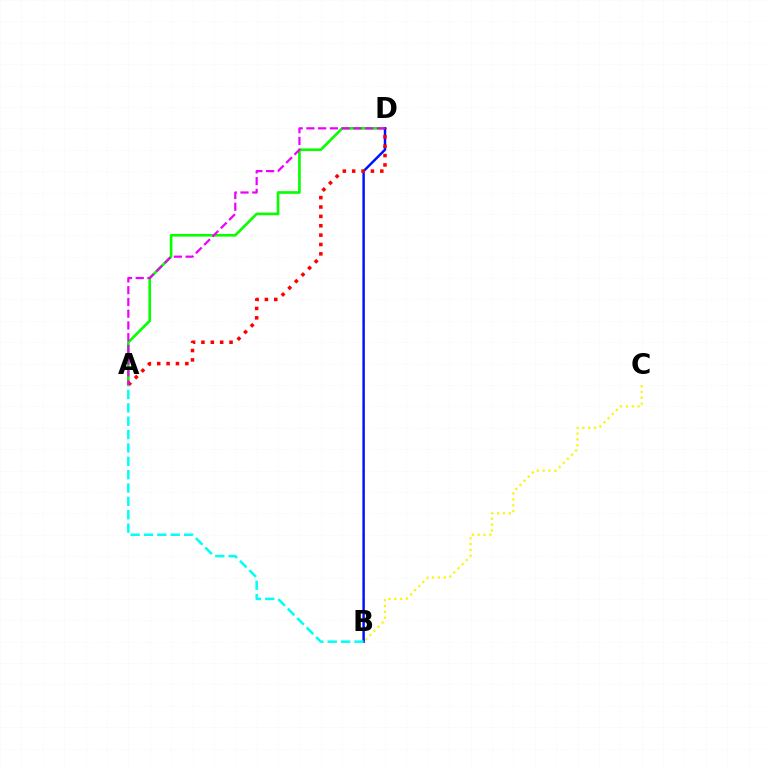{('B', 'C'): [{'color': '#fcf500', 'line_style': 'dotted', 'thickness': 1.58}], ('A', 'D'): [{'color': '#08ff00', 'line_style': 'solid', 'thickness': 1.91}, {'color': '#ff0000', 'line_style': 'dotted', 'thickness': 2.55}, {'color': '#ee00ff', 'line_style': 'dashed', 'thickness': 1.6}], ('B', 'D'): [{'color': '#0010ff', 'line_style': 'solid', 'thickness': 1.77}], ('A', 'B'): [{'color': '#00fff6', 'line_style': 'dashed', 'thickness': 1.82}]}